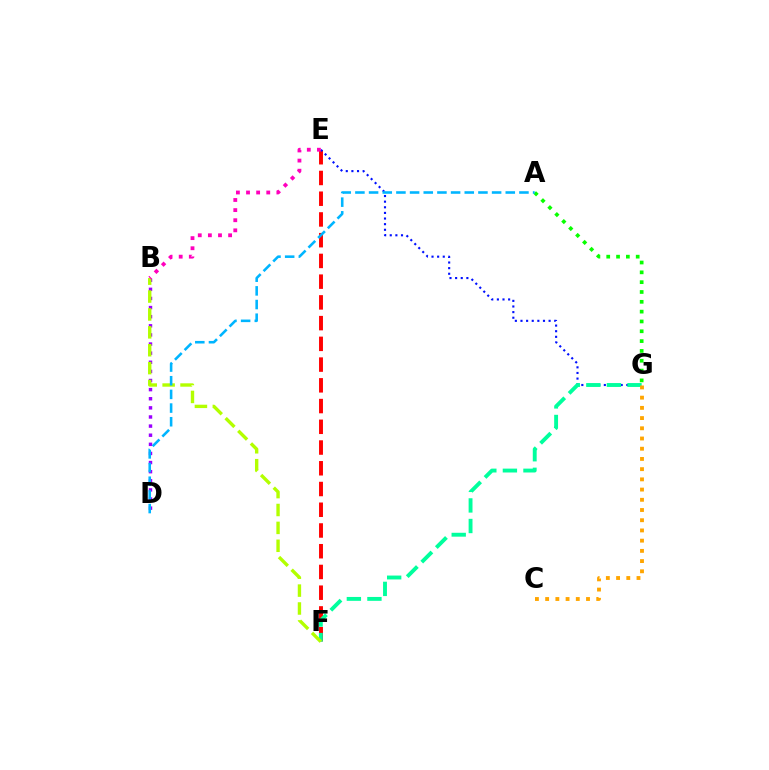{('E', 'F'): [{'color': '#ff0000', 'line_style': 'dashed', 'thickness': 2.82}], ('A', 'G'): [{'color': '#08ff00', 'line_style': 'dotted', 'thickness': 2.67}], ('B', 'D'): [{'color': '#9b00ff', 'line_style': 'dotted', 'thickness': 2.48}], ('E', 'G'): [{'color': '#0010ff', 'line_style': 'dotted', 'thickness': 1.53}], ('F', 'G'): [{'color': '#00ff9d', 'line_style': 'dashed', 'thickness': 2.79}], ('B', 'F'): [{'color': '#b3ff00', 'line_style': 'dashed', 'thickness': 2.43}], ('A', 'D'): [{'color': '#00b5ff', 'line_style': 'dashed', 'thickness': 1.86}], ('B', 'E'): [{'color': '#ff00bd', 'line_style': 'dotted', 'thickness': 2.75}], ('C', 'G'): [{'color': '#ffa500', 'line_style': 'dotted', 'thickness': 2.78}]}